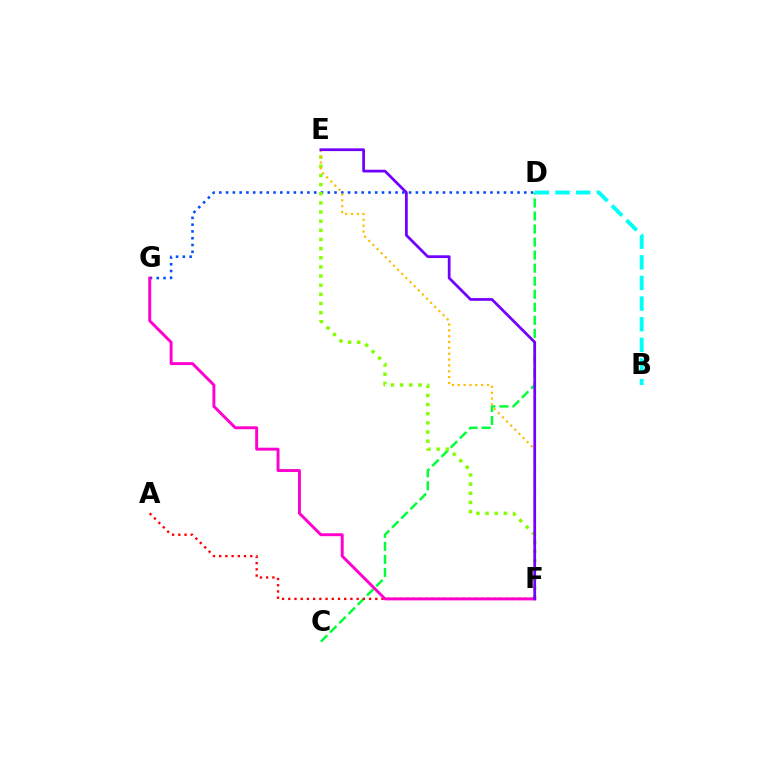{('C', 'D'): [{'color': '#00ff39', 'line_style': 'dashed', 'thickness': 1.77}], ('B', 'D'): [{'color': '#00fff6', 'line_style': 'dashed', 'thickness': 2.8}], ('A', 'F'): [{'color': '#ff0000', 'line_style': 'dotted', 'thickness': 1.69}], ('D', 'G'): [{'color': '#004bff', 'line_style': 'dotted', 'thickness': 1.84}], ('E', 'F'): [{'color': '#84ff00', 'line_style': 'dotted', 'thickness': 2.49}, {'color': '#ffbd00', 'line_style': 'dotted', 'thickness': 1.59}, {'color': '#7200ff', 'line_style': 'solid', 'thickness': 1.97}], ('F', 'G'): [{'color': '#ff00cf', 'line_style': 'solid', 'thickness': 2.11}]}